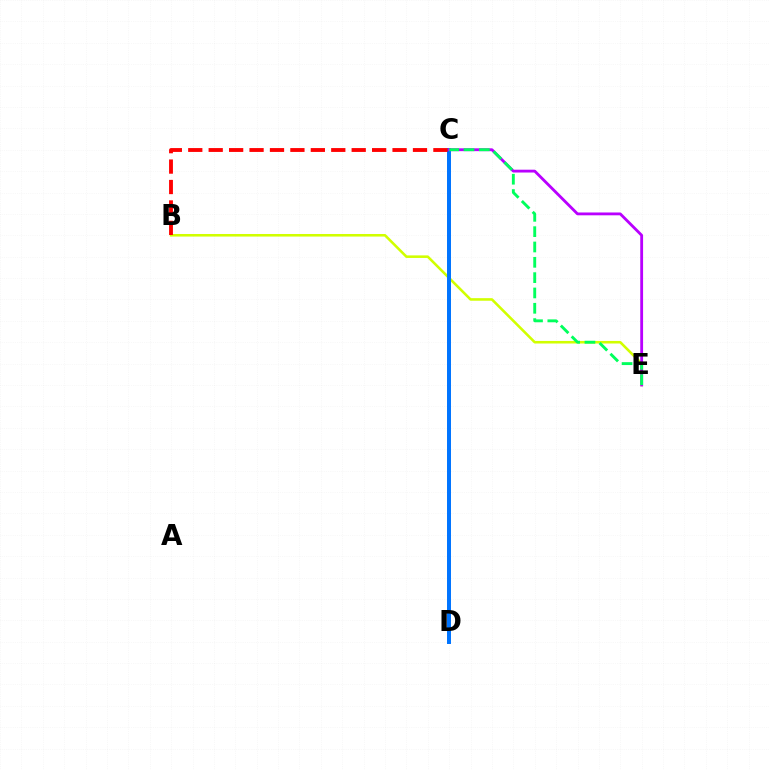{('B', 'E'): [{'color': '#d1ff00', 'line_style': 'solid', 'thickness': 1.85}], ('C', 'D'): [{'color': '#0074ff', 'line_style': 'solid', 'thickness': 2.86}], ('C', 'E'): [{'color': '#b900ff', 'line_style': 'solid', 'thickness': 2.03}, {'color': '#00ff5c', 'line_style': 'dashed', 'thickness': 2.08}], ('B', 'C'): [{'color': '#ff0000', 'line_style': 'dashed', 'thickness': 2.78}]}